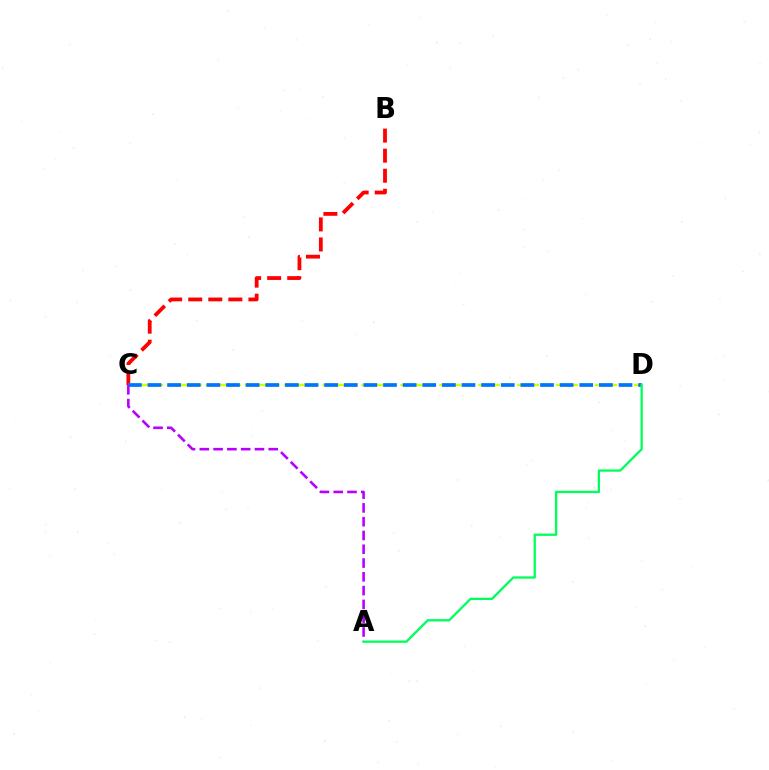{('B', 'C'): [{'color': '#ff0000', 'line_style': 'dashed', 'thickness': 2.73}], ('C', 'D'): [{'color': '#d1ff00', 'line_style': 'dashed', 'thickness': 1.76}, {'color': '#0074ff', 'line_style': 'dashed', 'thickness': 2.67}], ('A', 'C'): [{'color': '#b900ff', 'line_style': 'dashed', 'thickness': 1.87}], ('A', 'D'): [{'color': '#00ff5c', 'line_style': 'solid', 'thickness': 1.67}]}